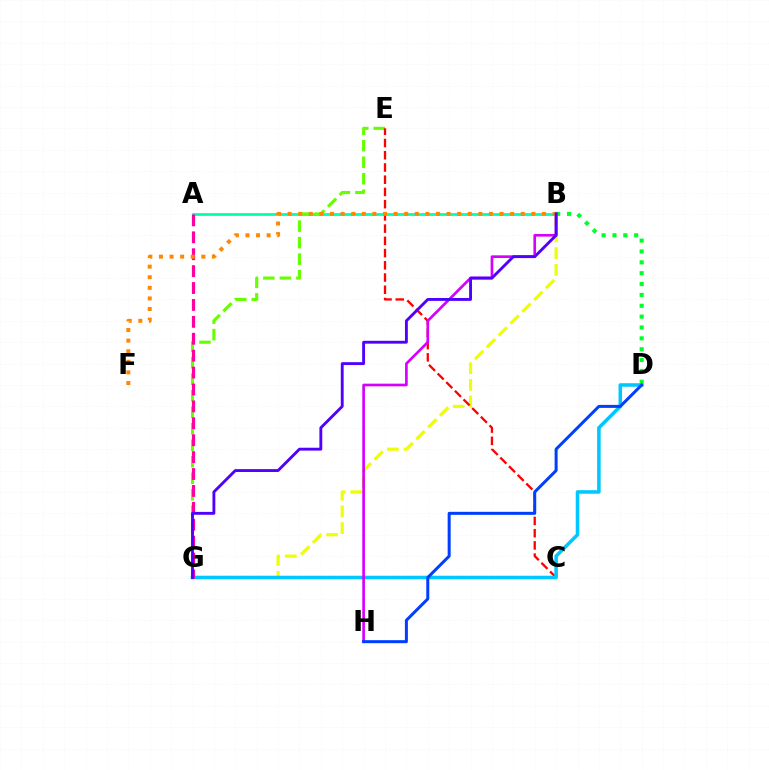{('A', 'B'): [{'color': '#00ffaf', 'line_style': 'solid', 'thickness': 1.98}], ('E', 'G'): [{'color': '#66ff00', 'line_style': 'dashed', 'thickness': 2.24}], ('B', 'G'): [{'color': '#eeff00', 'line_style': 'dashed', 'thickness': 2.27}, {'color': '#4f00ff', 'line_style': 'solid', 'thickness': 2.06}], ('C', 'E'): [{'color': '#ff0000', 'line_style': 'dashed', 'thickness': 1.66}], ('D', 'G'): [{'color': '#00c7ff', 'line_style': 'solid', 'thickness': 2.55}], ('B', 'D'): [{'color': '#00ff27', 'line_style': 'dotted', 'thickness': 2.95}], ('B', 'H'): [{'color': '#d600ff', 'line_style': 'solid', 'thickness': 1.92}], ('A', 'G'): [{'color': '#ff00a0', 'line_style': 'dashed', 'thickness': 2.3}], ('B', 'F'): [{'color': '#ff8800', 'line_style': 'dotted', 'thickness': 2.88}], ('D', 'H'): [{'color': '#003fff', 'line_style': 'solid', 'thickness': 2.17}]}